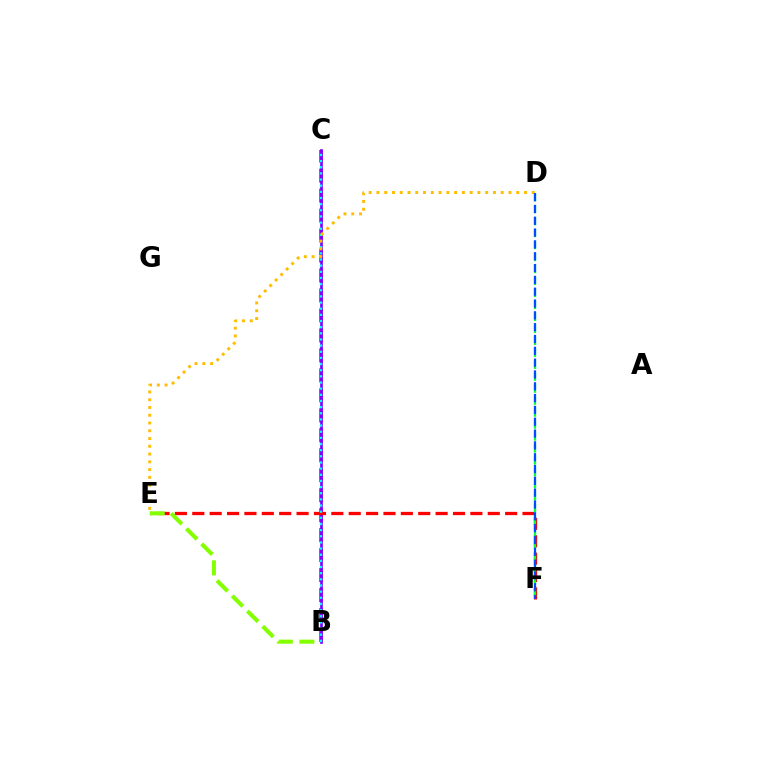{('B', 'C'): [{'color': '#ff00cf', 'line_style': 'dashed', 'thickness': 2.71}, {'color': '#7200ff', 'line_style': 'solid', 'thickness': 1.89}, {'color': '#00fff6', 'line_style': 'dotted', 'thickness': 1.67}], ('E', 'F'): [{'color': '#ff0000', 'line_style': 'dashed', 'thickness': 2.36}], ('D', 'F'): [{'color': '#00ff39', 'line_style': 'dashed', 'thickness': 1.63}, {'color': '#004bff', 'line_style': 'dashed', 'thickness': 1.61}], ('D', 'E'): [{'color': '#ffbd00', 'line_style': 'dotted', 'thickness': 2.11}], ('B', 'E'): [{'color': '#84ff00', 'line_style': 'dashed', 'thickness': 2.92}]}